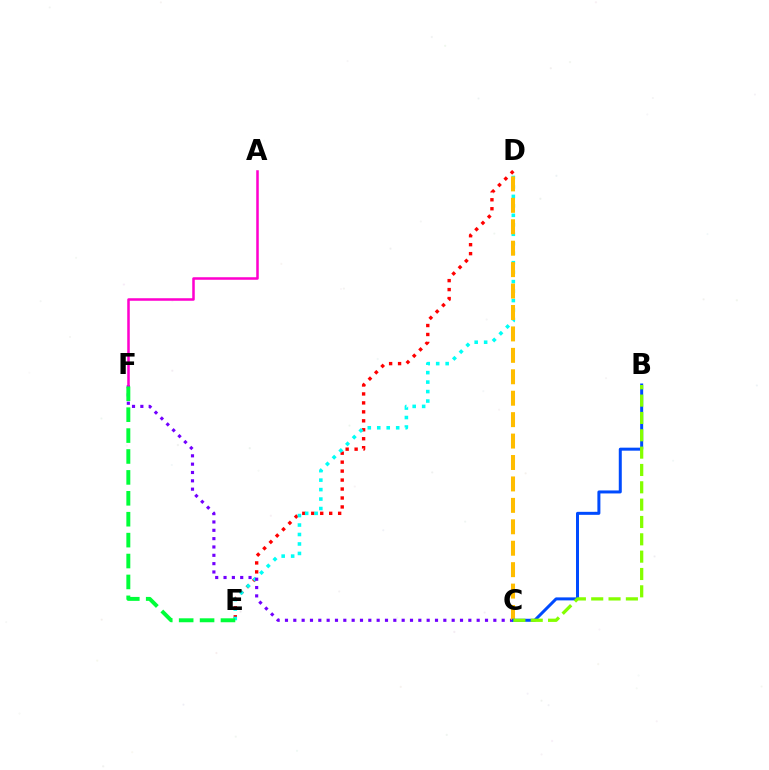{('D', 'E'): [{'color': '#ff0000', 'line_style': 'dotted', 'thickness': 2.43}, {'color': '#00fff6', 'line_style': 'dotted', 'thickness': 2.57}], ('C', 'F'): [{'color': '#7200ff', 'line_style': 'dotted', 'thickness': 2.26}], ('C', 'D'): [{'color': '#ffbd00', 'line_style': 'dashed', 'thickness': 2.91}], ('A', 'F'): [{'color': '#ff00cf', 'line_style': 'solid', 'thickness': 1.82}], ('E', 'F'): [{'color': '#00ff39', 'line_style': 'dashed', 'thickness': 2.84}], ('B', 'C'): [{'color': '#004bff', 'line_style': 'solid', 'thickness': 2.16}, {'color': '#84ff00', 'line_style': 'dashed', 'thickness': 2.36}]}